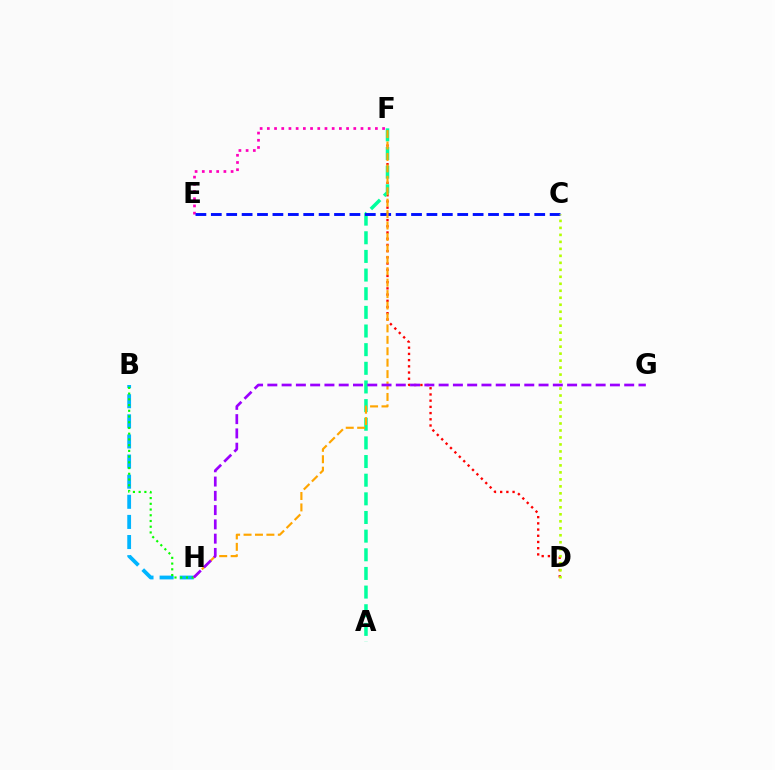{('D', 'F'): [{'color': '#ff0000', 'line_style': 'dotted', 'thickness': 1.69}], ('A', 'F'): [{'color': '#00ff9d', 'line_style': 'dashed', 'thickness': 2.53}], ('B', 'H'): [{'color': '#00b5ff', 'line_style': 'dashed', 'thickness': 2.73}, {'color': '#08ff00', 'line_style': 'dotted', 'thickness': 1.56}], ('E', 'F'): [{'color': '#ff00bd', 'line_style': 'dotted', 'thickness': 1.96}], ('C', 'E'): [{'color': '#0010ff', 'line_style': 'dashed', 'thickness': 2.09}], ('F', 'H'): [{'color': '#ffa500', 'line_style': 'dashed', 'thickness': 1.55}], ('C', 'D'): [{'color': '#b3ff00', 'line_style': 'dotted', 'thickness': 1.9}], ('G', 'H'): [{'color': '#9b00ff', 'line_style': 'dashed', 'thickness': 1.94}]}